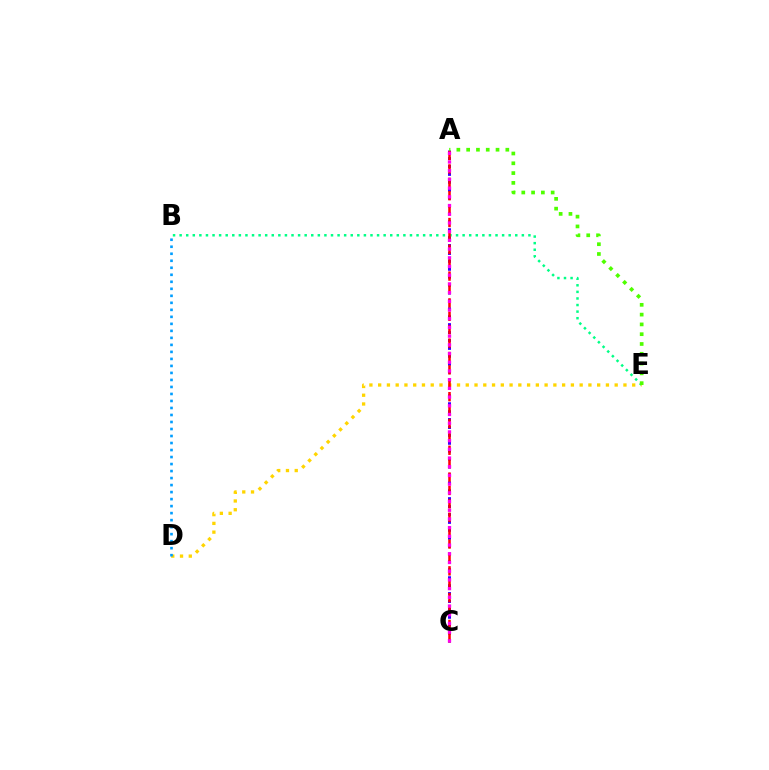{('A', 'C'): [{'color': '#3700ff', 'line_style': 'dotted', 'thickness': 2.15}, {'color': '#ff0000', 'line_style': 'dashed', 'thickness': 1.82}, {'color': '#ff00ed', 'line_style': 'dotted', 'thickness': 2.37}], ('B', 'E'): [{'color': '#00ff86', 'line_style': 'dotted', 'thickness': 1.79}], ('D', 'E'): [{'color': '#ffd500', 'line_style': 'dotted', 'thickness': 2.38}], ('A', 'E'): [{'color': '#4fff00', 'line_style': 'dotted', 'thickness': 2.66}], ('B', 'D'): [{'color': '#009eff', 'line_style': 'dotted', 'thickness': 1.9}]}